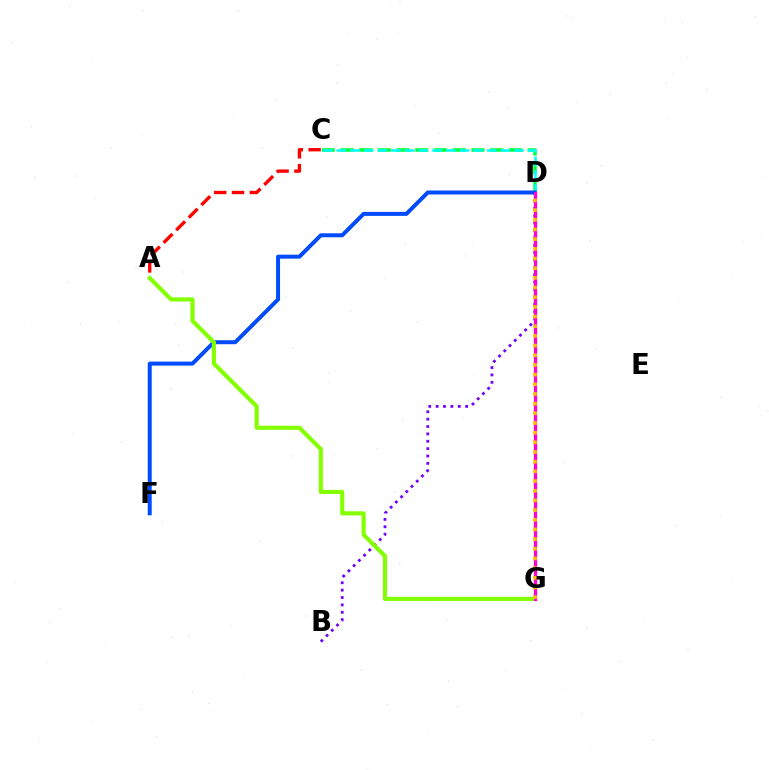{('C', 'D'): [{'color': '#00ff39', 'line_style': 'dashed', 'thickness': 2.54}, {'color': '#00fff6', 'line_style': 'dashed', 'thickness': 1.86}], ('B', 'D'): [{'color': '#7200ff', 'line_style': 'dotted', 'thickness': 2.0}], ('D', 'F'): [{'color': '#004bff', 'line_style': 'solid', 'thickness': 2.87}], ('A', 'C'): [{'color': '#ff0000', 'line_style': 'dashed', 'thickness': 2.42}], ('A', 'G'): [{'color': '#84ff00', 'line_style': 'solid', 'thickness': 2.98}], ('D', 'G'): [{'color': '#ff00cf', 'line_style': 'solid', 'thickness': 2.35}, {'color': '#ffbd00', 'line_style': 'dotted', 'thickness': 2.63}]}